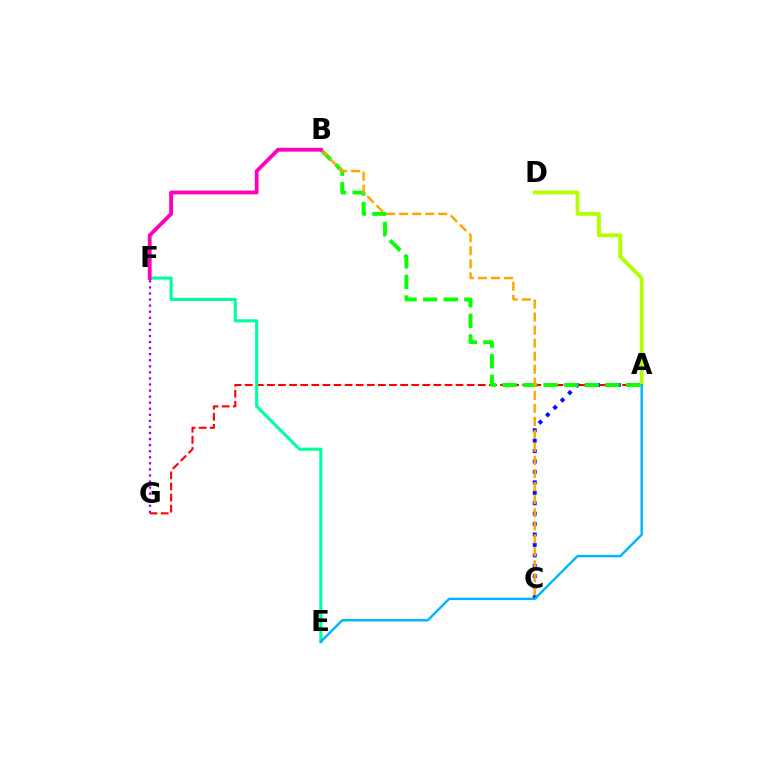{('A', 'G'): [{'color': '#ff0000', 'line_style': 'dashed', 'thickness': 1.51}], ('E', 'F'): [{'color': '#00ff9d', 'line_style': 'solid', 'thickness': 2.24}], ('A', 'C'): [{'color': '#0010ff', 'line_style': 'dotted', 'thickness': 2.83}], ('F', 'G'): [{'color': '#9b00ff', 'line_style': 'dotted', 'thickness': 1.65}], ('A', 'B'): [{'color': '#08ff00', 'line_style': 'dashed', 'thickness': 2.8}], ('B', 'C'): [{'color': '#ffa500', 'line_style': 'dashed', 'thickness': 1.77}], ('A', 'D'): [{'color': '#b3ff00', 'line_style': 'solid', 'thickness': 2.77}], ('A', 'E'): [{'color': '#00b5ff', 'line_style': 'solid', 'thickness': 1.73}], ('B', 'F'): [{'color': '#ff00bd', 'line_style': 'solid', 'thickness': 2.75}]}